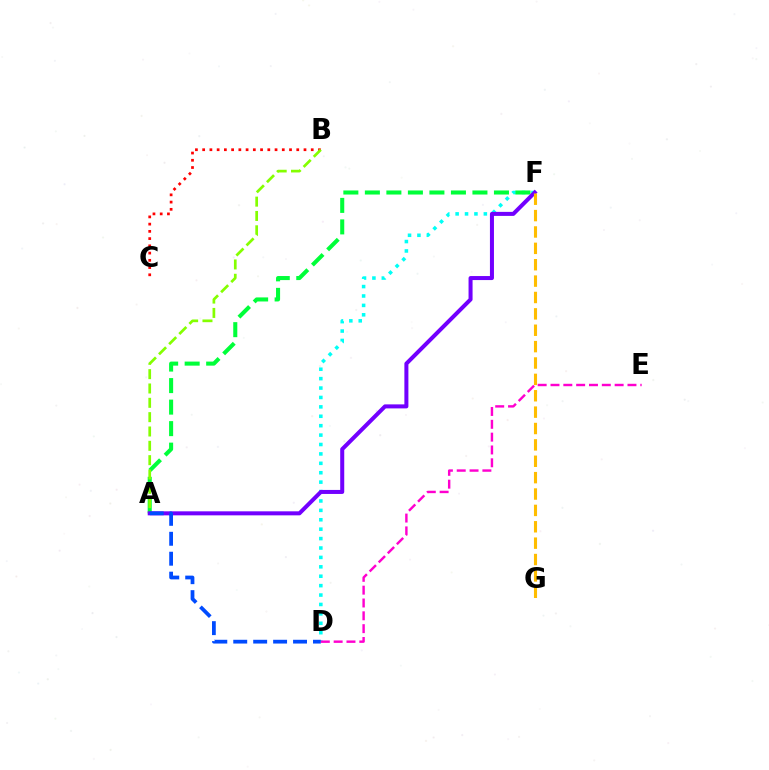{('B', 'C'): [{'color': '#ff0000', 'line_style': 'dotted', 'thickness': 1.97}], ('D', 'F'): [{'color': '#00fff6', 'line_style': 'dotted', 'thickness': 2.56}], ('A', 'F'): [{'color': '#00ff39', 'line_style': 'dashed', 'thickness': 2.92}, {'color': '#7200ff', 'line_style': 'solid', 'thickness': 2.9}], ('A', 'B'): [{'color': '#84ff00', 'line_style': 'dashed', 'thickness': 1.95}], ('A', 'D'): [{'color': '#004bff', 'line_style': 'dashed', 'thickness': 2.71}], ('D', 'E'): [{'color': '#ff00cf', 'line_style': 'dashed', 'thickness': 1.74}], ('F', 'G'): [{'color': '#ffbd00', 'line_style': 'dashed', 'thickness': 2.22}]}